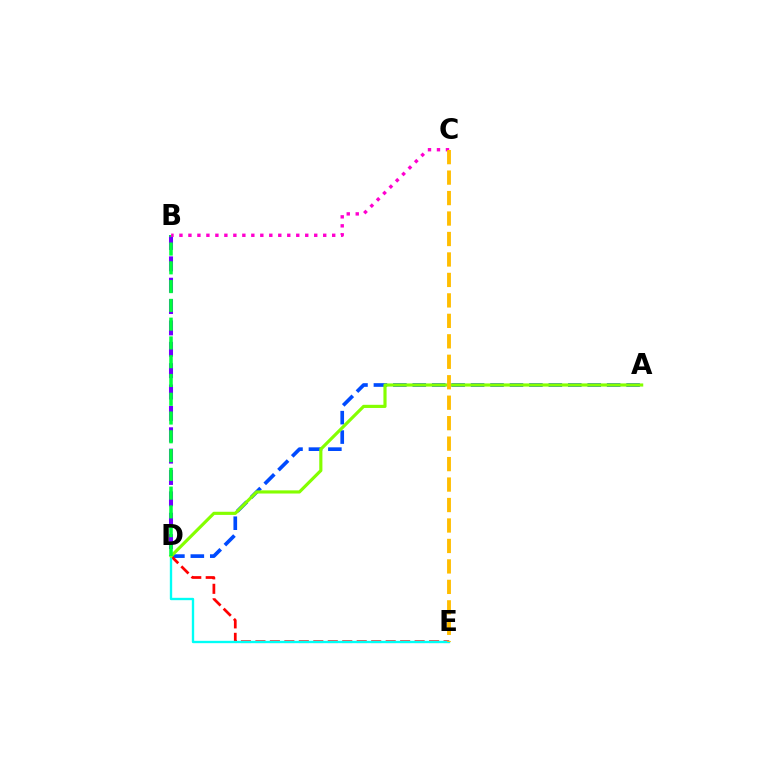{('B', 'D'): [{'color': '#7200ff', 'line_style': 'dashed', 'thickness': 2.9}, {'color': '#00ff39', 'line_style': 'dashed', 'thickness': 2.55}], ('A', 'D'): [{'color': '#004bff', 'line_style': 'dashed', 'thickness': 2.64}, {'color': '#84ff00', 'line_style': 'solid', 'thickness': 2.27}], ('D', 'E'): [{'color': '#ff0000', 'line_style': 'dashed', 'thickness': 1.97}, {'color': '#00fff6', 'line_style': 'solid', 'thickness': 1.69}], ('B', 'C'): [{'color': '#ff00cf', 'line_style': 'dotted', 'thickness': 2.44}], ('C', 'E'): [{'color': '#ffbd00', 'line_style': 'dashed', 'thickness': 2.78}]}